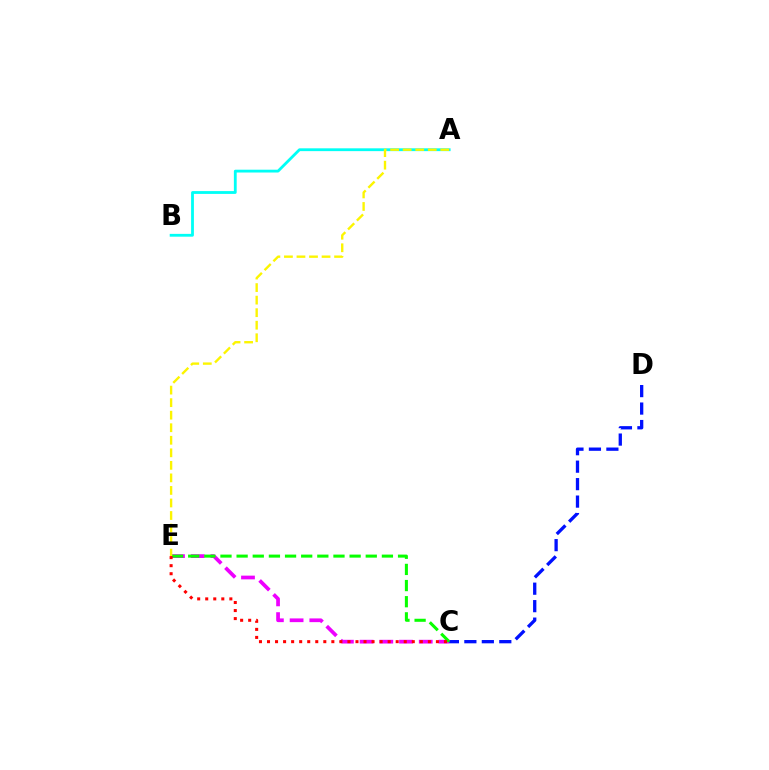{('C', 'E'): [{'color': '#ee00ff', 'line_style': 'dashed', 'thickness': 2.68}, {'color': '#08ff00', 'line_style': 'dashed', 'thickness': 2.19}, {'color': '#ff0000', 'line_style': 'dotted', 'thickness': 2.19}], ('C', 'D'): [{'color': '#0010ff', 'line_style': 'dashed', 'thickness': 2.37}], ('A', 'B'): [{'color': '#00fff6', 'line_style': 'solid', 'thickness': 2.03}], ('A', 'E'): [{'color': '#fcf500', 'line_style': 'dashed', 'thickness': 1.7}]}